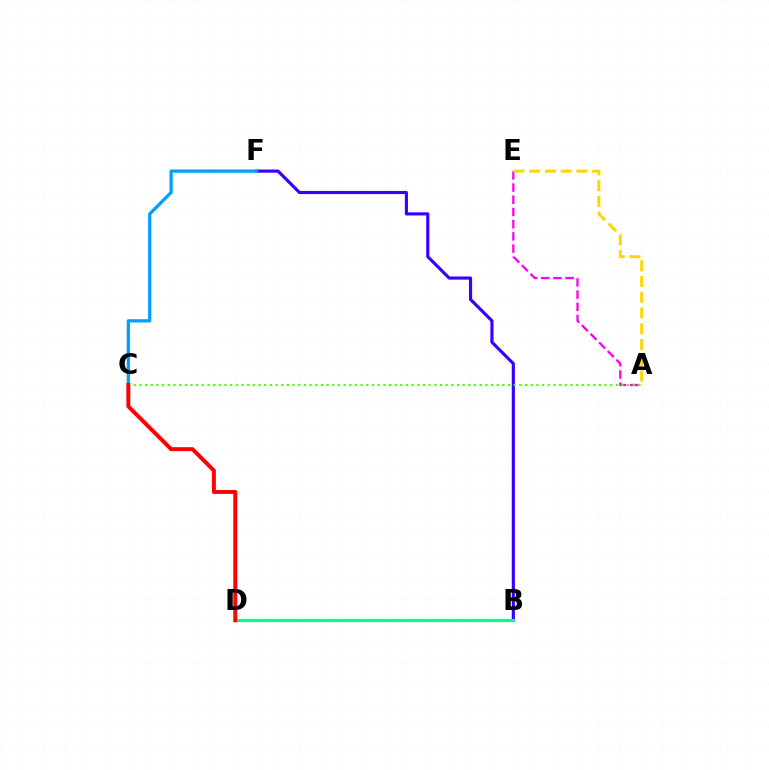{('B', 'F'): [{'color': '#3700ff', 'line_style': 'solid', 'thickness': 2.27}], ('A', 'E'): [{'color': '#ff00ed', 'line_style': 'dashed', 'thickness': 1.66}, {'color': '#ffd500', 'line_style': 'dashed', 'thickness': 2.14}], ('C', 'F'): [{'color': '#009eff', 'line_style': 'solid', 'thickness': 2.33}], ('B', 'D'): [{'color': '#00ff86', 'line_style': 'solid', 'thickness': 2.27}], ('A', 'C'): [{'color': '#4fff00', 'line_style': 'dotted', 'thickness': 1.54}], ('C', 'D'): [{'color': '#ff0000', 'line_style': 'solid', 'thickness': 2.83}]}